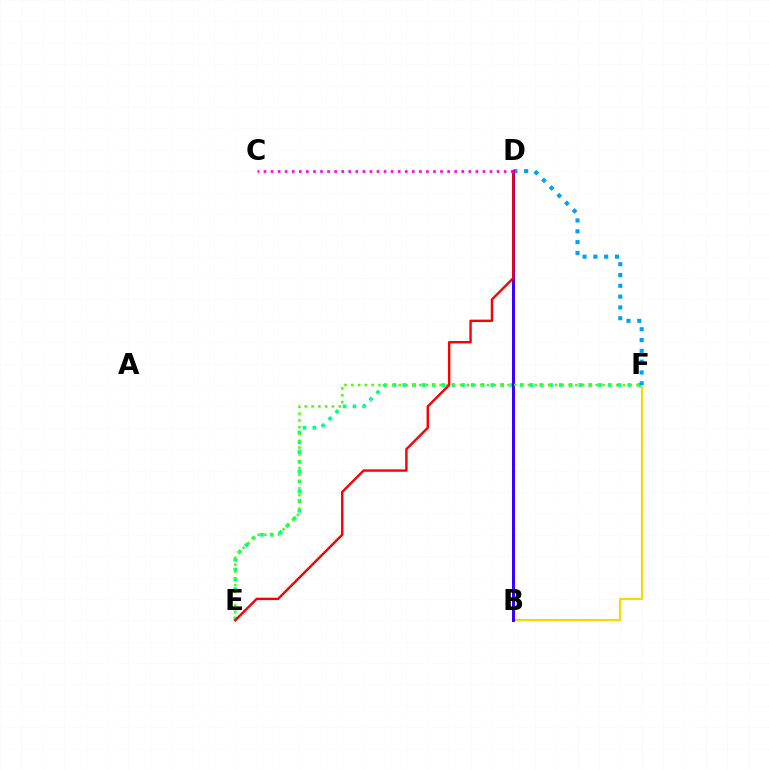{('B', 'F'): [{'color': '#ffd500', 'line_style': 'solid', 'thickness': 1.52}], ('E', 'F'): [{'color': '#00ff86', 'line_style': 'dotted', 'thickness': 2.66}, {'color': '#4fff00', 'line_style': 'dotted', 'thickness': 1.85}], ('D', 'F'): [{'color': '#009eff', 'line_style': 'dotted', 'thickness': 2.94}], ('B', 'D'): [{'color': '#3700ff', 'line_style': 'solid', 'thickness': 2.16}], ('D', 'E'): [{'color': '#ff0000', 'line_style': 'solid', 'thickness': 1.74}], ('C', 'D'): [{'color': '#ff00ed', 'line_style': 'dotted', 'thickness': 1.92}]}